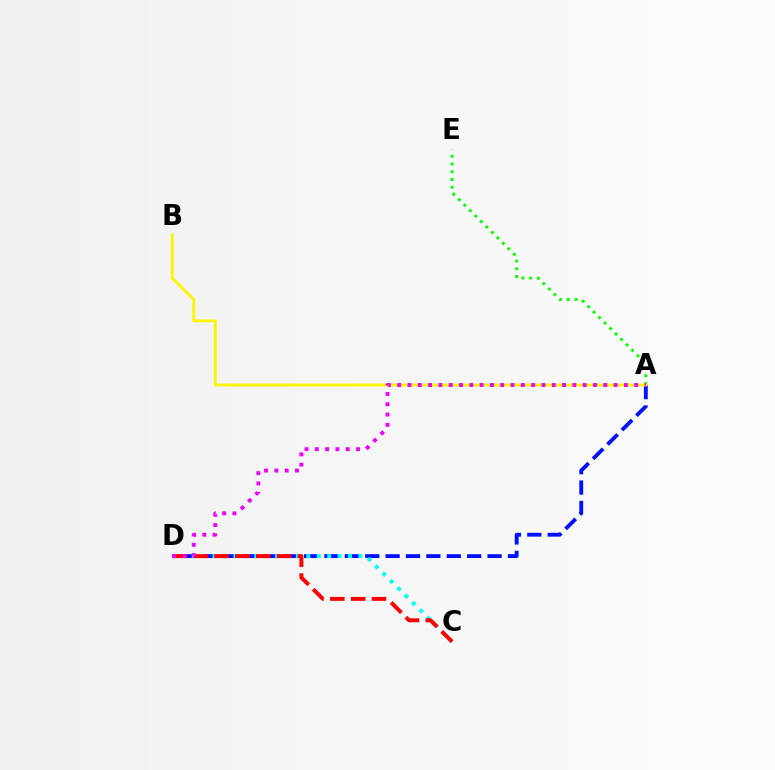{('A', 'D'): [{'color': '#0010ff', 'line_style': 'dashed', 'thickness': 2.77}, {'color': '#ee00ff', 'line_style': 'dotted', 'thickness': 2.8}], ('C', 'D'): [{'color': '#00fff6', 'line_style': 'dotted', 'thickness': 2.83}, {'color': '#ff0000', 'line_style': 'dashed', 'thickness': 2.83}], ('A', 'E'): [{'color': '#08ff00', 'line_style': 'dotted', 'thickness': 2.1}], ('A', 'B'): [{'color': '#fcf500', 'line_style': 'solid', 'thickness': 2.06}]}